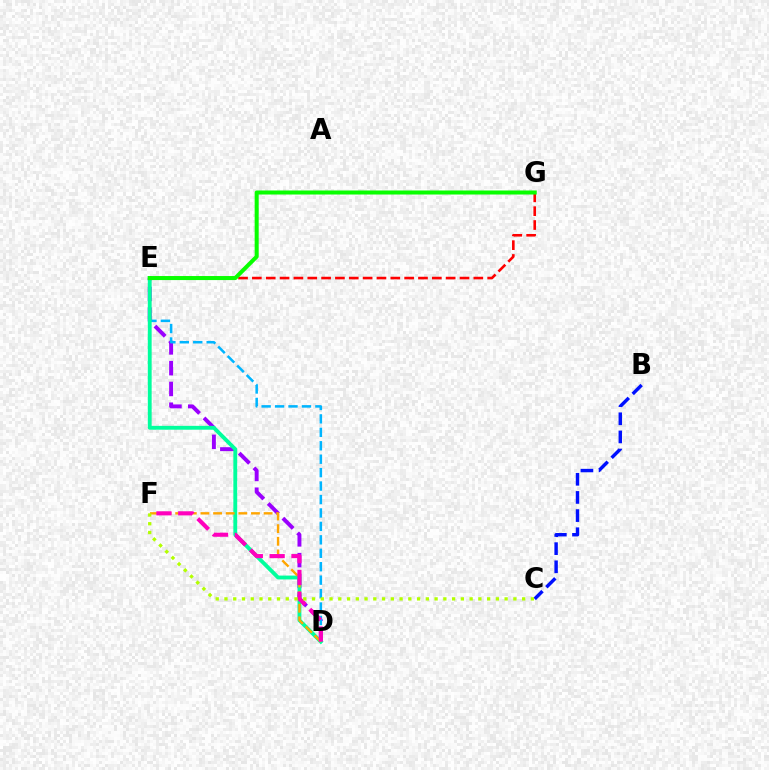{('D', 'E'): [{'color': '#9b00ff', 'line_style': 'dashed', 'thickness': 2.82}, {'color': '#00b5ff', 'line_style': 'dashed', 'thickness': 1.83}, {'color': '#00ff9d', 'line_style': 'solid', 'thickness': 2.77}], ('B', 'C'): [{'color': '#0010ff', 'line_style': 'dashed', 'thickness': 2.47}], ('D', 'F'): [{'color': '#ffa500', 'line_style': 'dashed', 'thickness': 1.72}, {'color': '#ff00bd', 'line_style': 'dashed', 'thickness': 2.96}], ('E', 'G'): [{'color': '#ff0000', 'line_style': 'dashed', 'thickness': 1.88}, {'color': '#08ff00', 'line_style': 'solid', 'thickness': 2.9}], ('C', 'F'): [{'color': '#b3ff00', 'line_style': 'dotted', 'thickness': 2.38}]}